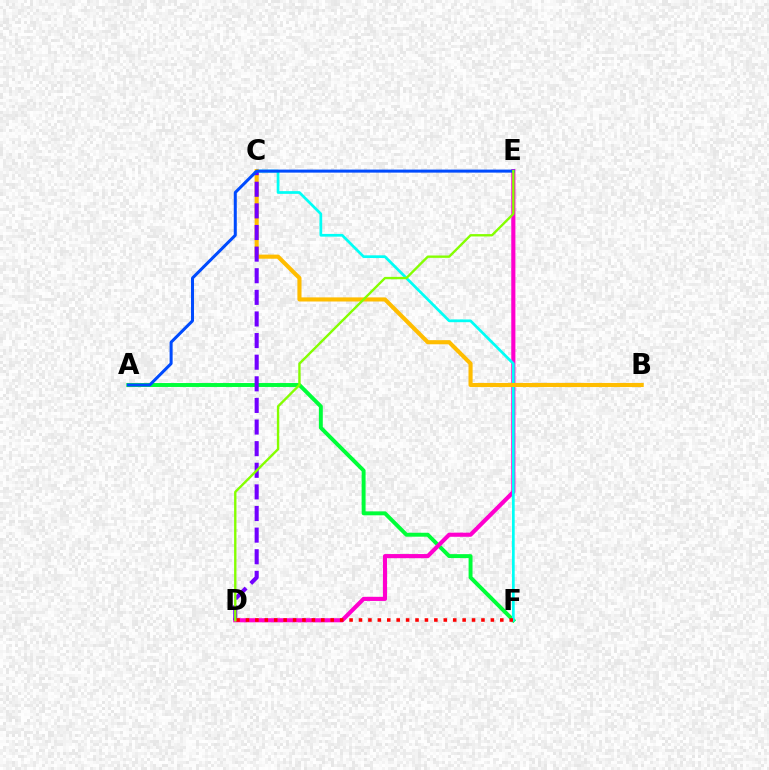{('A', 'F'): [{'color': '#00ff39', 'line_style': 'solid', 'thickness': 2.83}], ('D', 'E'): [{'color': '#ff00cf', 'line_style': 'solid', 'thickness': 2.97}, {'color': '#84ff00', 'line_style': 'solid', 'thickness': 1.7}], ('C', 'F'): [{'color': '#00fff6', 'line_style': 'solid', 'thickness': 1.96}], ('B', 'C'): [{'color': '#ffbd00', 'line_style': 'solid', 'thickness': 2.96}], ('C', 'D'): [{'color': '#7200ff', 'line_style': 'dashed', 'thickness': 2.94}], ('D', 'F'): [{'color': '#ff0000', 'line_style': 'dotted', 'thickness': 2.56}], ('A', 'E'): [{'color': '#004bff', 'line_style': 'solid', 'thickness': 2.18}]}